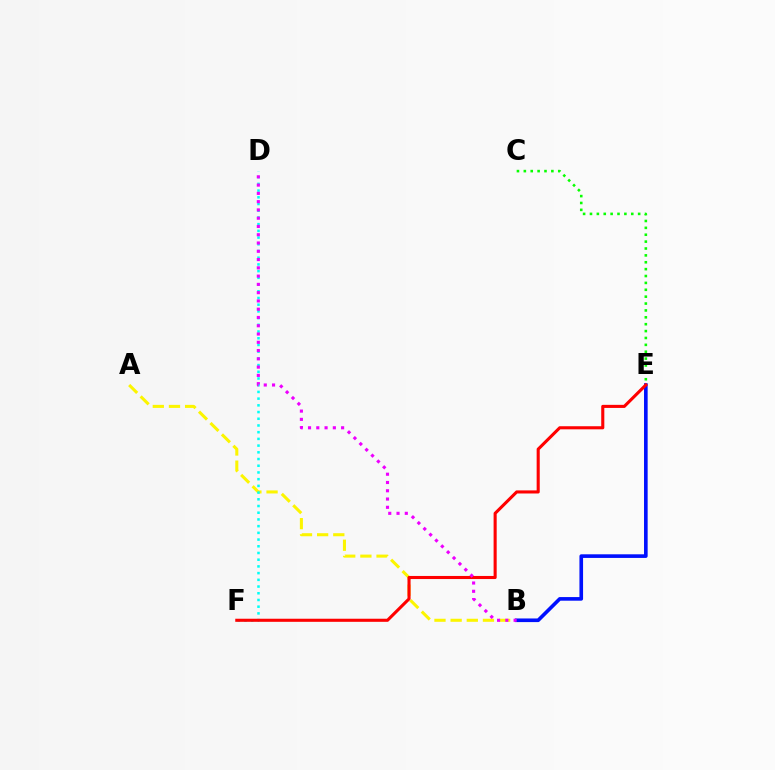{('C', 'E'): [{'color': '#08ff00', 'line_style': 'dotted', 'thickness': 1.87}], ('A', 'B'): [{'color': '#fcf500', 'line_style': 'dashed', 'thickness': 2.2}], ('B', 'E'): [{'color': '#0010ff', 'line_style': 'solid', 'thickness': 2.61}], ('D', 'F'): [{'color': '#00fff6', 'line_style': 'dotted', 'thickness': 1.82}], ('E', 'F'): [{'color': '#ff0000', 'line_style': 'solid', 'thickness': 2.22}], ('B', 'D'): [{'color': '#ee00ff', 'line_style': 'dotted', 'thickness': 2.25}]}